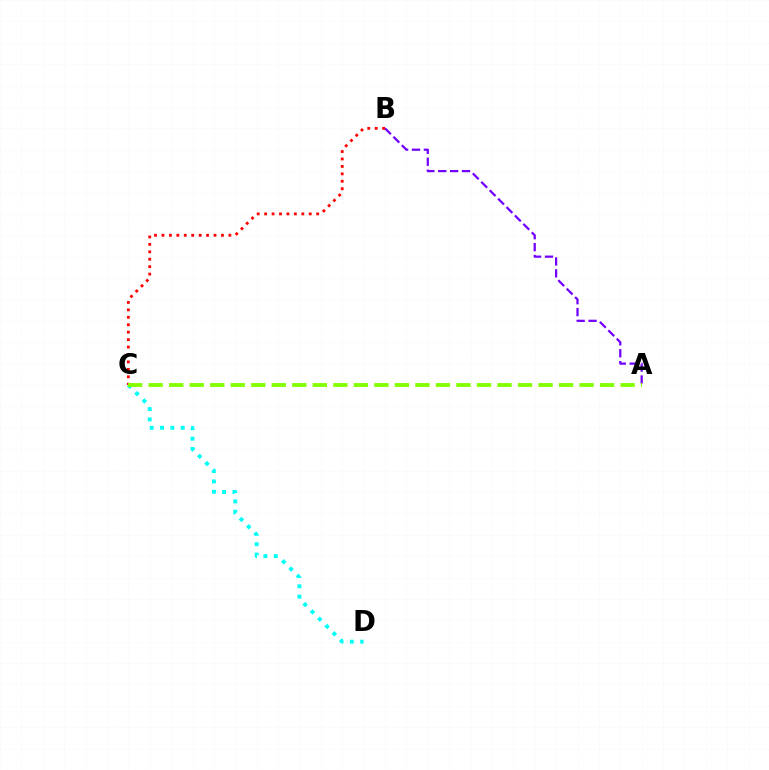{('A', 'B'): [{'color': '#7200ff', 'line_style': 'dashed', 'thickness': 1.62}], ('C', 'D'): [{'color': '#00fff6', 'line_style': 'dotted', 'thickness': 2.81}], ('B', 'C'): [{'color': '#ff0000', 'line_style': 'dotted', 'thickness': 2.02}], ('A', 'C'): [{'color': '#84ff00', 'line_style': 'dashed', 'thickness': 2.79}]}